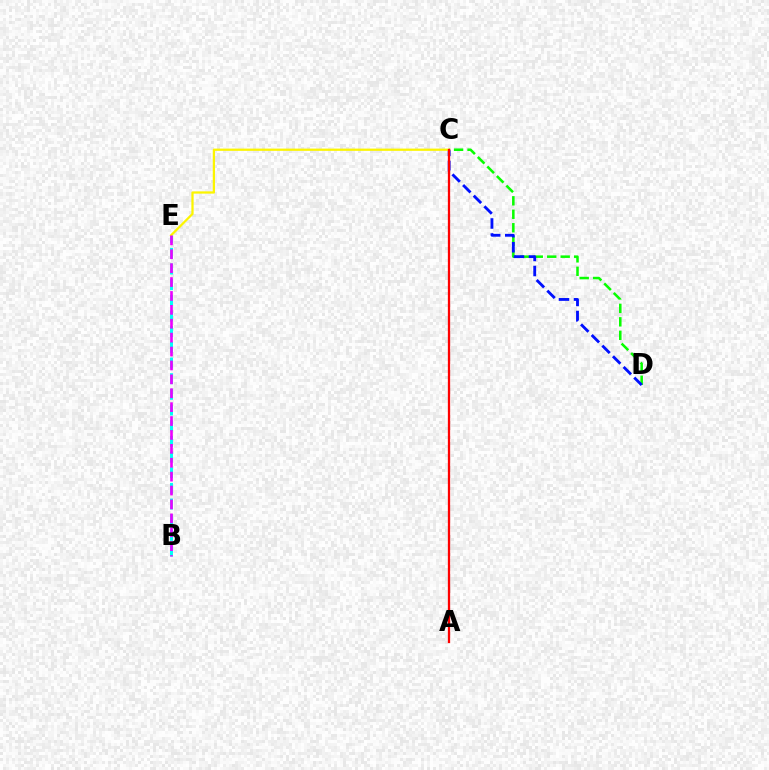{('B', 'E'): [{'color': '#00fff6', 'line_style': 'dashed', 'thickness': 2.13}, {'color': '#ee00ff', 'line_style': 'dashed', 'thickness': 1.89}], ('C', 'D'): [{'color': '#08ff00', 'line_style': 'dashed', 'thickness': 1.83}, {'color': '#0010ff', 'line_style': 'dashed', 'thickness': 2.04}], ('C', 'E'): [{'color': '#fcf500', 'line_style': 'solid', 'thickness': 1.62}], ('A', 'C'): [{'color': '#ff0000', 'line_style': 'solid', 'thickness': 1.65}]}